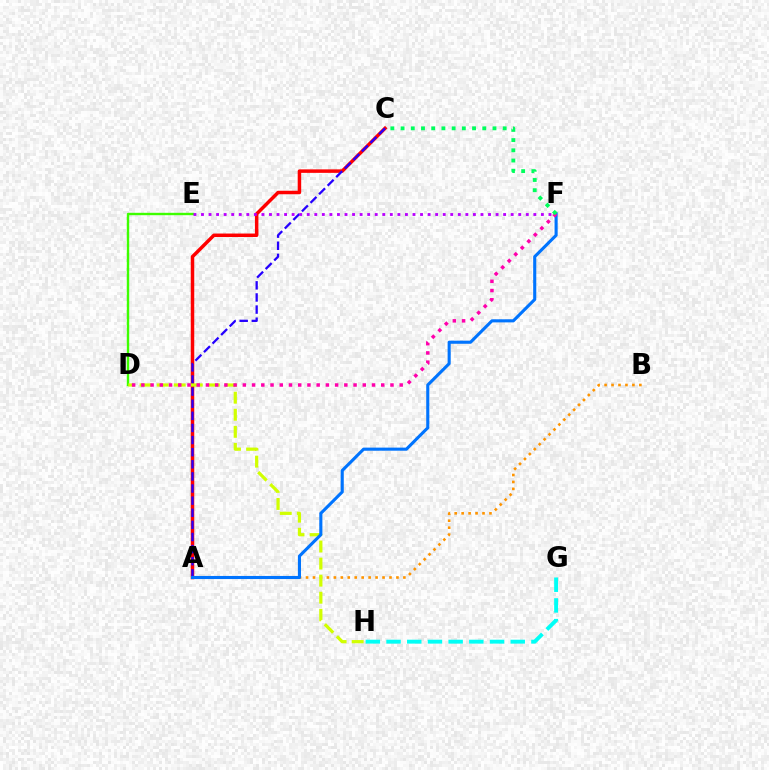{('A', 'B'): [{'color': '#ff9400', 'line_style': 'dotted', 'thickness': 1.89}], ('D', 'E'): [{'color': '#3dff00', 'line_style': 'solid', 'thickness': 1.72}], ('A', 'C'): [{'color': '#ff0000', 'line_style': 'solid', 'thickness': 2.51}, {'color': '#2500ff', 'line_style': 'dashed', 'thickness': 1.65}], ('G', 'H'): [{'color': '#00fff6', 'line_style': 'dashed', 'thickness': 2.81}], ('D', 'H'): [{'color': '#d1ff00', 'line_style': 'dashed', 'thickness': 2.32}], ('A', 'F'): [{'color': '#0074ff', 'line_style': 'solid', 'thickness': 2.23}], ('E', 'F'): [{'color': '#b900ff', 'line_style': 'dotted', 'thickness': 2.05}], ('D', 'F'): [{'color': '#ff00ac', 'line_style': 'dotted', 'thickness': 2.51}], ('C', 'F'): [{'color': '#00ff5c', 'line_style': 'dotted', 'thickness': 2.77}]}